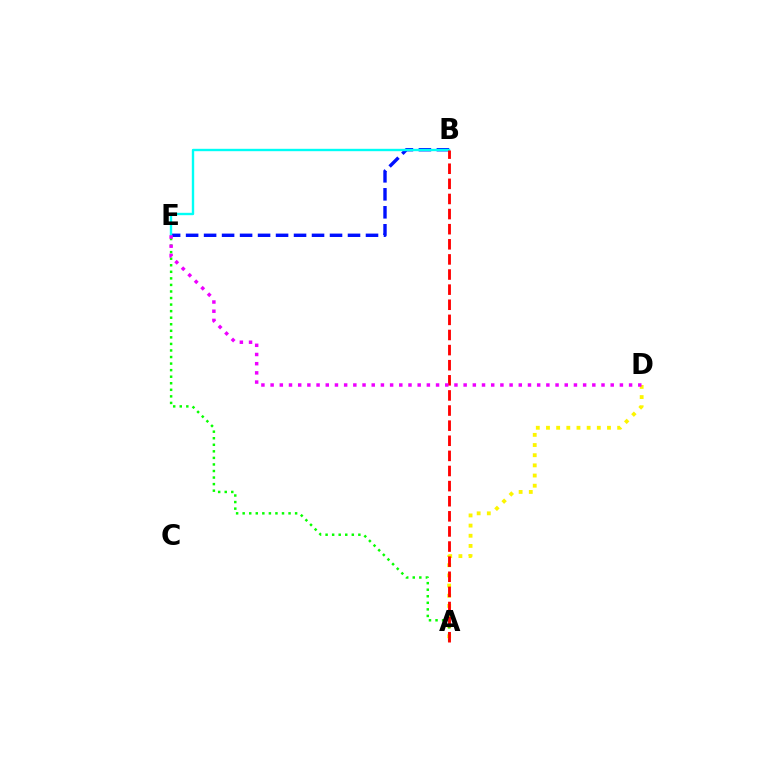{('B', 'E'): [{'color': '#0010ff', 'line_style': 'dashed', 'thickness': 2.44}, {'color': '#00fff6', 'line_style': 'solid', 'thickness': 1.72}], ('A', 'D'): [{'color': '#fcf500', 'line_style': 'dotted', 'thickness': 2.76}], ('A', 'E'): [{'color': '#08ff00', 'line_style': 'dotted', 'thickness': 1.78}], ('A', 'B'): [{'color': '#ff0000', 'line_style': 'dashed', 'thickness': 2.05}], ('D', 'E'): [{'color': '#ee00ff', 'line_style': 'dotted', 'thickness': 2.5}]}